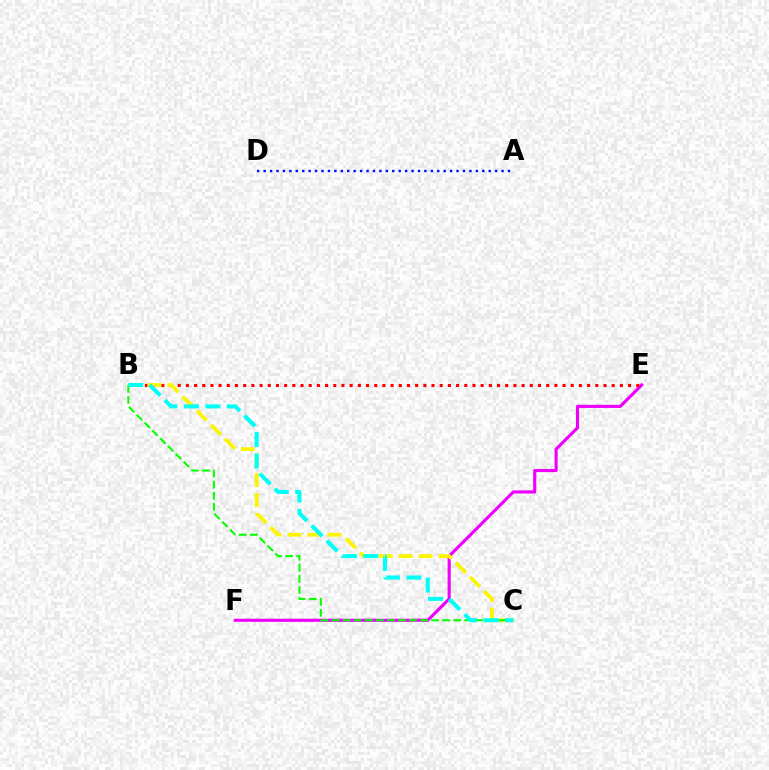{('E', 'F'): [{'color': '#ee00ff', 'line_style': 'solid', 'thickness': 2.25}], ('B', 'E'): [{'color': '#ff0000', 'line_style': 'dotted', 'thickness': 2.22}], ('A', 'D'): [{'color': '#0010ff', 'line_style': 'dotted', 'thickness': 1.75}], ('B', 'C'): [{'color': '#fcf500', 'line_style': 'dashed', 'thickness': 2.71}, {'color': '#08ff00', 'line_style': 'dashed', 'thickness': 1.5}, {'color': '#00fff6', 'line_style': 'dashed', 'thickness': 2.92}]}